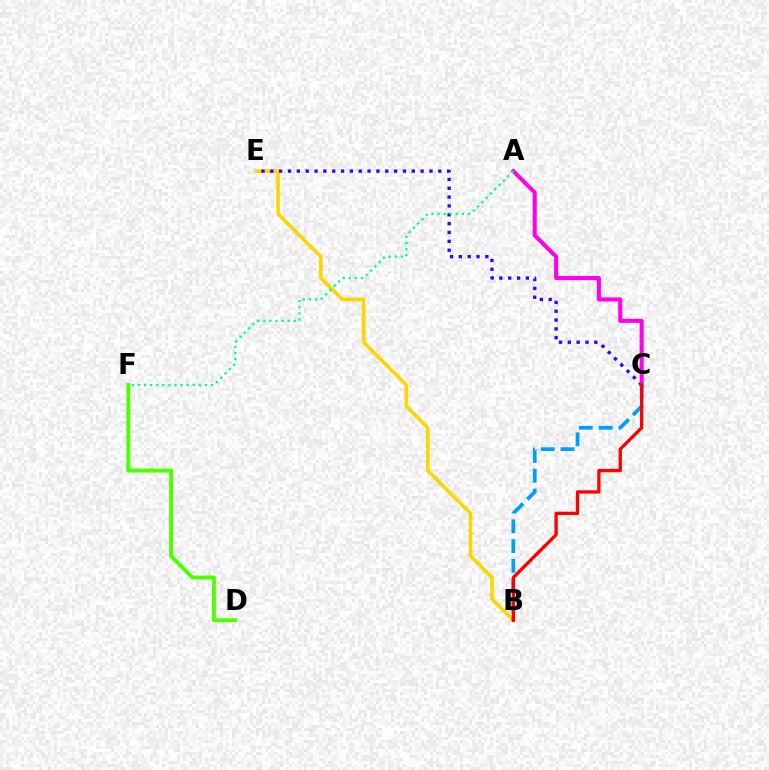{('B', 'E'): [{'color': '#ffd500', 'line_style': 'solid', 'thickness': 2.59}], ('D', 'F'): [{'color': '#4fff00', 'line_style': 'solid', 'thickness': 2.83}], ('B', 'C'): [{'color': '#009eff', 'line_style': 'dashed', 'thickness': 2.69}, {'color': '#ff0000', 'line_style': 'solid', 'thickness': 2.37}], ('C', 'E'): [{'color': '#3700ff', 'line_style': 'dotted', 'thickness': 2.4}], ('A', 'C'): [{'color': '#ff00ed', 'line_style': 'solid', 'thickness': 2.94}], ('A', 'F'): [{'color': '#00ff86', 'line_style': 'dotted', 'thickness': 1.65}]}